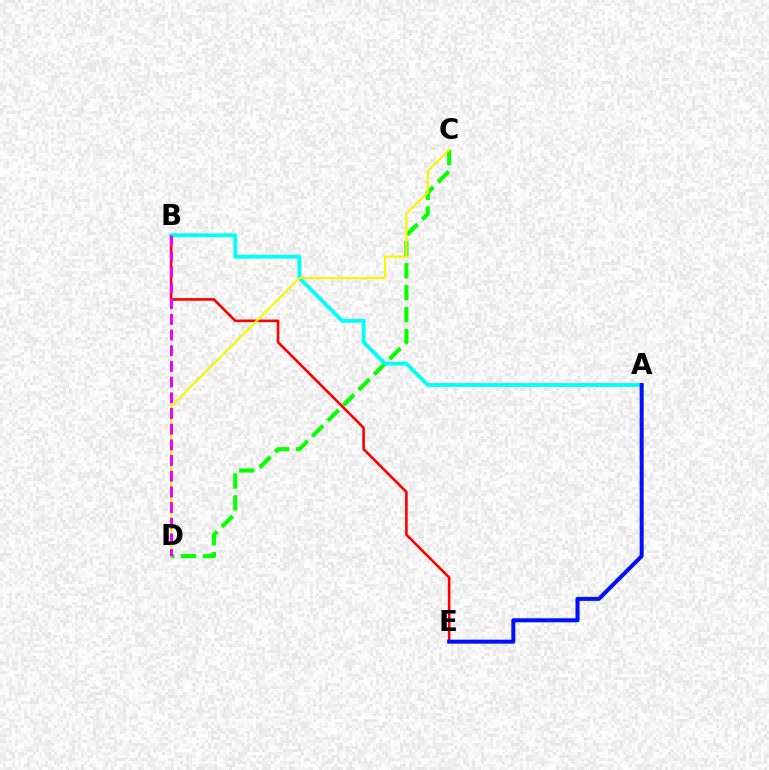{('B', 'E'): [{'color': '#ff0000', 'line_style': 'solid', 'thickness': 1.88}], ('C', 'D'): [{'color': '#08ff00', 'line_style': 'dashed', 'thickness': 2.97}, {'color': '#fcf500', 'line_style': 'solid', 'thickness': 1.55}], ('A', 'B'): [{'color': '#00fff6', 'line_style': 'solid', 'thickness': 2.75}], ('A', 'E'): [{'color': '#0010ff', 'line_style': 'solid', 'thickness': 2.89}], ('B', 'D'): [{'color': '#ee00ff', 'line_style': 'dashed', 'thickness': 2.13}]}